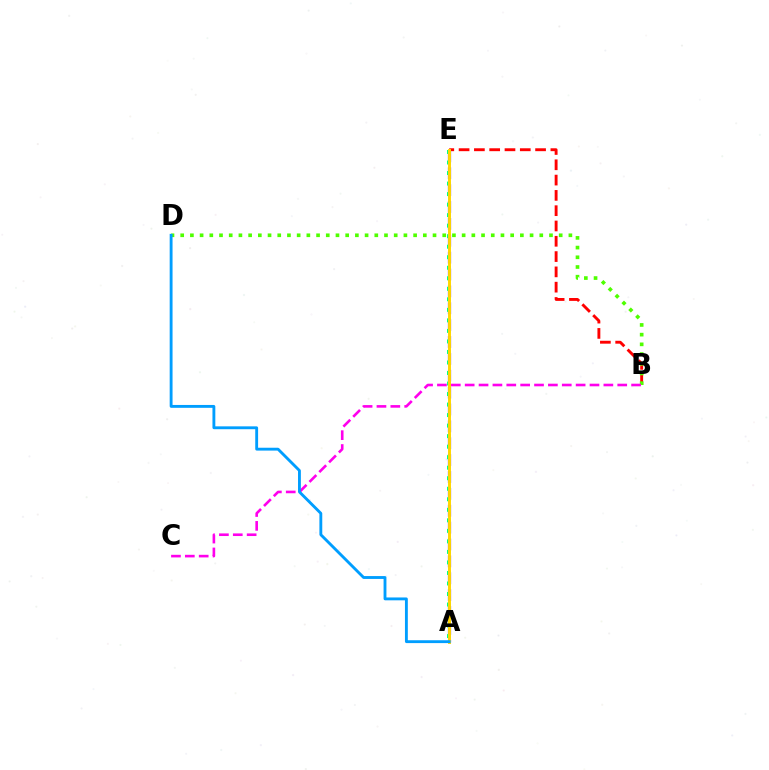{('B', 'E'): [{'color': '#ff0000', 'line_style': 'dashed', 'thickness': 2.08}], ('A', 'E'): [{'color': '#3700ff', 'line_style': 'dashed', 'thickness': 2.29}, {'color': '#00ff86', 'line_style': 'dotted', 'thickness': 2.86}, {'color': '#ffd500', 'line_style': 'solid', 'thickness': 2.11}], ('B', 'D'): [{'color': '#4fff00', 'line_style': 'dotted', 'thickness': 2.64}], ('B', 'C'): [{'color': '#ff00ed', 'line_style': 'dashed', 'thickness': 1.88}], ('A', 'D'): [{'color': '#009eff', 'line_style': 'solid', 'thickness': 2.06}]}